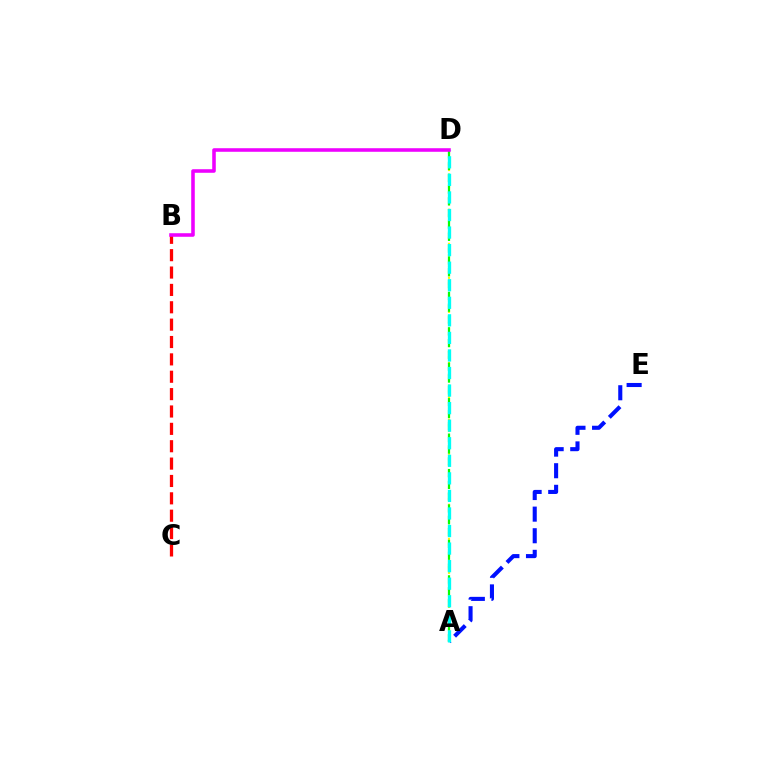{('A', 'D'): [{'color': '#fcf500', 'line_style': 'dotted', 'thickness': 1.54}, {'color': '#08ff00', 'line_style': 'dashed', 'thickness': 1.6}, {'color': '#00fff6', 'line_style': 'dashed', 'thickness': 2.39}], ('A', 'E'): [{'color': '#0010ff', 'line_style': 'dashed', 'thickness': 2.93}], ('B', 'C'): [{'color': '#ff0000', 'line_style': 'dashed', 'thickness': 2.36}], ('B', 'D'): [{'color': '#ee00ff', 'line_style': 'solid', 'thickness': 2.57}]}